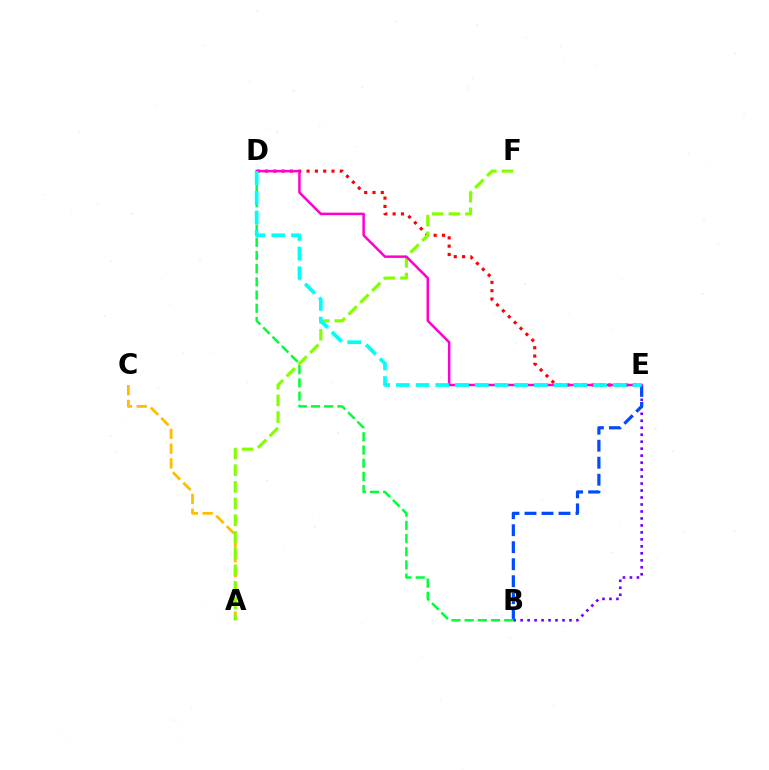{('B', 'E'): [{'color': '#7200ff', 'line_style': 'dotted', 'thickness': 1.9}, {'color': '#004bff', 'line_style': 'dashed', 'thickness': 2.31}], ('A', 'C'): [{'color': '#ffbd00', 'line_style': 'dashed', 'thickness': 2.01}], ('D', 'E'): [{'color': '#ff0000', 'line_style': 'dotted', 'thickness': 2.26}, {'color': '#ff00cf', 'line_style': 'solid', 'thickness': 1.8}, {'color': '#00fff6', 'line_style': 'dashed', 'thickness': 2.68}], ('A', 'F'): [{'color': '#84ff00', 'line_style': 'dashed', 'thickness': 2.27}], ('B', 'D'): [{'color': '#00ff39', 'line_style': 'dashed', 'thickness': 1.79}]}